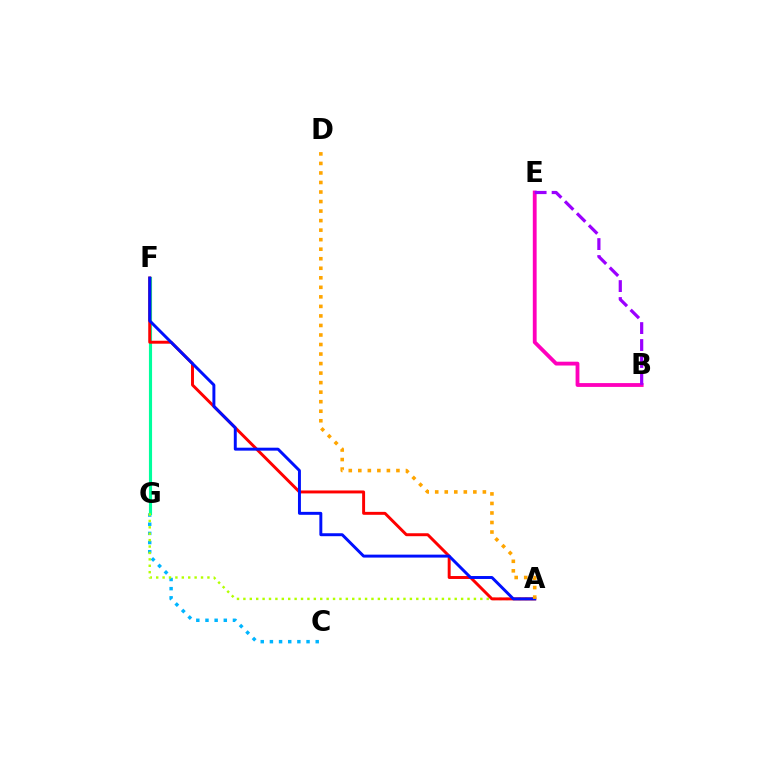{('F', 'G'): [{'color': '#08ff00', 'line_style': 'solid', 'thickness': 1.98}, {'color': '#00ff9d', 'line_style': 'solid', 'thickness': 2.25}], ('C', 'G'): [{'color': '#00b5ff', 'line_style': 'dotted', 'thickness': 2.49}], ('B', 'E'): [{'color': '#ff00bd', 'line_style': 'solid', 'thickness': 2.75}, {'color': '#9b00ff', 'line_style': 'dashed', 'thickness': 2.3}], ('A', 'G'): [{'color': '#b3ff00', 'line_style': 'dotted', 'thickness': 1.74}], ('A', 'F'): [{'color': '#ff0000', 'line_style': 'solid', 'thickness': 2.12}, {'color': '#0010ff', 'line_style': 'solid', 'thickness': 2.12}], ('A', 'D'): [{'color': '#ffa500', 'line_style': 'dotted', 'thickness': 2.59}]}